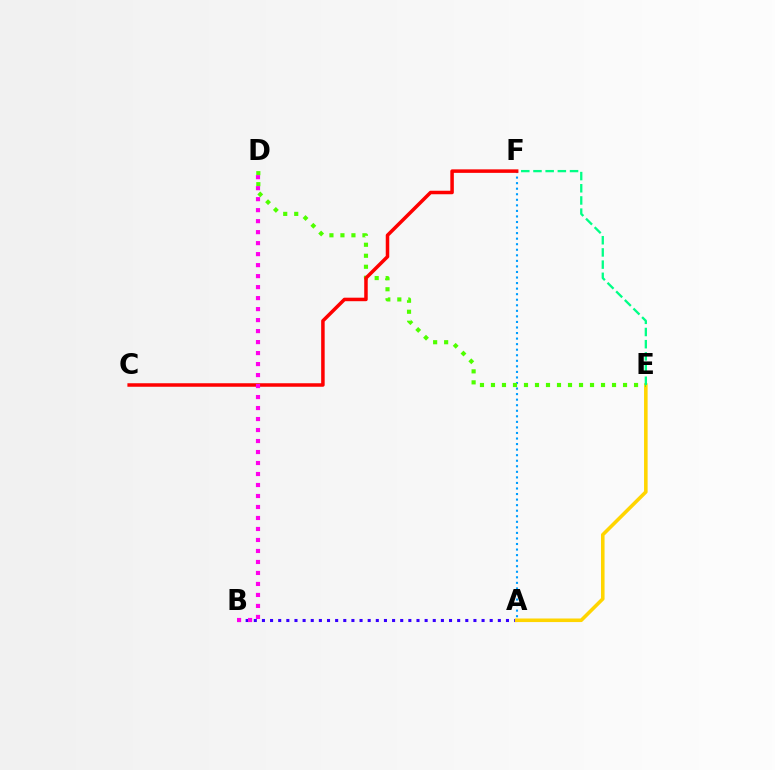{('A', 'B'): [{'color': '#3700ff', 'line_style': 'dotted', 'thickness': 2.21}], ('A', 'F'): [{'color': '#009eff', 'line_style': 'dotted', 'thickness': 1.51}], ('A', 'E'): [{'color': '#ffd500', 'line_style': 'solid', 'thickness': 2.57}], ('D', 'E'): [{'color': '#4fff00', 'line_style': 'dotted', 'thickness': 2.99}], ('E', 'F'): [{'color': '#00ff86', 'line_style': 'dashed', 'thickness': 1.66}], ('C', 'F'): [{'color': '#ff0000', 'line_style': 'solid', 'thickness': 2.53}], ('B', 'D'): [{'color': '#ff00ed', 'line_style': 'dotted', 'thickness': 2.99}]}